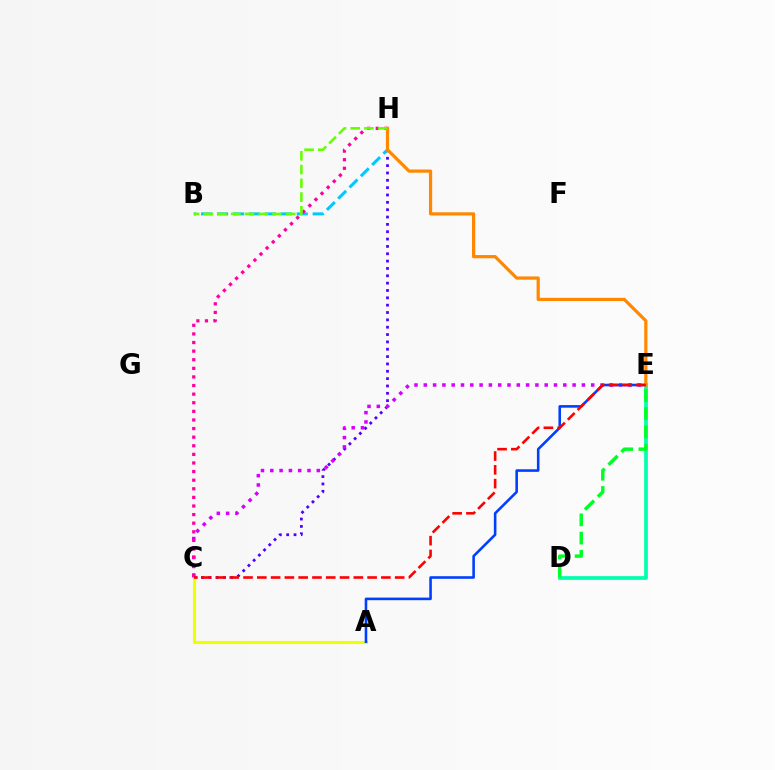{('C', 'H'): [{'color': '#4f00ff', 'line_style': 'dotted', 'thickness': 2.0}, {'color': '#ff00a0', 'line_style': 'dotted', 'thickness': 2.34}], ('B', 'H'): [{'color': '#00c7ff', 'line_style': 'dashed', 'thickness': 2.17}, {'color': '#66ff00', 'line_style': 'dashed', 'thickness': 1.87}], ('C', 'E'): [{'color': '#d600ff', 'line_style': 'dotted', 'thickness': 2.53}, {'color': '#ff0000', 'line_style': 'dashed', 'thickness': 1.87}], ('A', 'C'): [{'color': '#eeff00', 'line_style': 'solid', 'thickness': 2.26}], ('A', 'E'): [{'color': '#003fff', 'line_style': 'solid', 'thickness': 1.86}], ('D', 'E'): [{'color': '#00ffaf', 'line_style': 'solid', 'thickness': 2.67}, {'color': '#00ff27', 'line_style': 'dashed', 'thickness': 2.47}], ('E', 'H'): [{'color': '#ff8800', 'line_style': 'solid', 'thickness': 2.31}]}